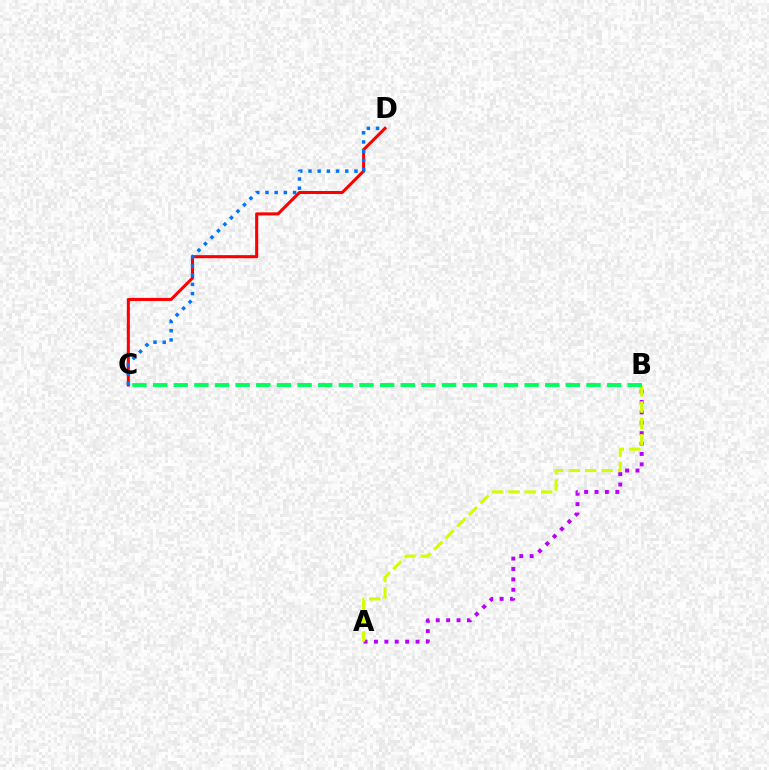{('C', 'D'): [{'color': '#ff0000', 'line_style': 'solid', 'thickness': 2.2}, {'color': '#0074ff', 'line_style': 'dotted', 'thickness': 2.5}], ('A', 'B'): [{'color': '#b900ff', 'line_style': 'dotted', 'thickness': 2.82}, {'color': '#d1ff00', 'line_style': 'dashed', 'thickness': 2.22}], ('B', 'C'): [{'color': '#00ff5c', 'line_style': 'dashed', 'thickness': 2.8}]}